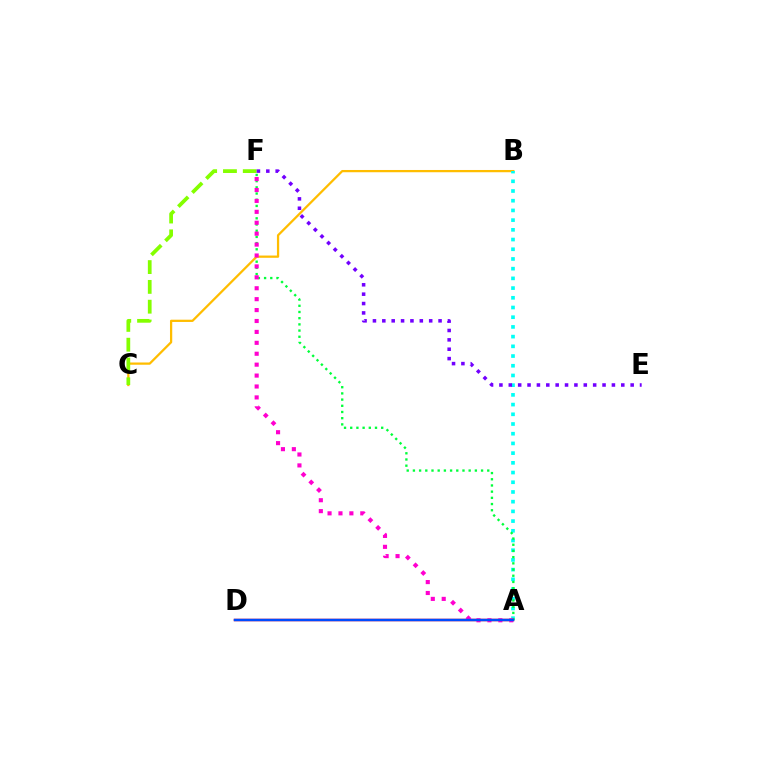{('A', 'D'): [{'color': '#ff0000', 'line_style': 'solid', 'thickness': 1.77}, {'color': '#004bff', 'line_style': 'solid', 'thickness': 1.75}], ('B', 'C'): [{'color': '#ffbd00', 'line_style': 'solid', 'thickness': 1.62}], ('A', 'B'): [{'color': '#00fff6', 'line_style': 'dotted', 'thickness': 2.64}], ('C', 'F'): [{'color': '#84ff00', 'line_style': 'dashed', 'thickness': 2.69}], ('A', 'F'): [{'color': '#00ff39', 'line_style': 'dotted', 'thickness': 1.68}, {'color': '#ff00cf', 'line_style': 'dotted', 'thickness': 2.97}], ('E', 'F'): [{'color': '#7200ff', 'line_style': 'dotted', 'thickness': 2.55}]}